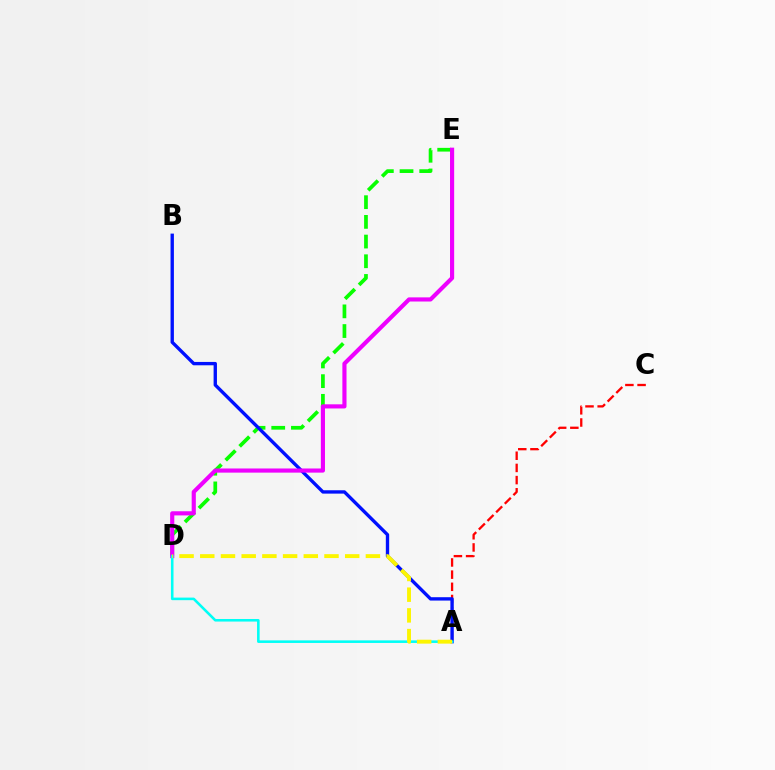{('A', 'C'): [{'color': '#ff0000', 'line_style': 'dashed', 'thickness': 1.65}], ('D', 'E'): [{'color': '#08ff00', 'line_style': 'dashed', 'thickness': 2.67}, {'color': '#ee00ff', 'line_style': 'solid', 'thickness': 2.98}], ('A', 'B'): [{'color': '#0010ff', 'line_style': 'solid', 'thickness': 2.42}], ('A', 'D'): [{'color': '#00fff6', 'line_style': 'solid', 'thickness': 1.85}, {'color': '#fcf500', 'line_style': 'dashed', 'thickness': 2.81}]}